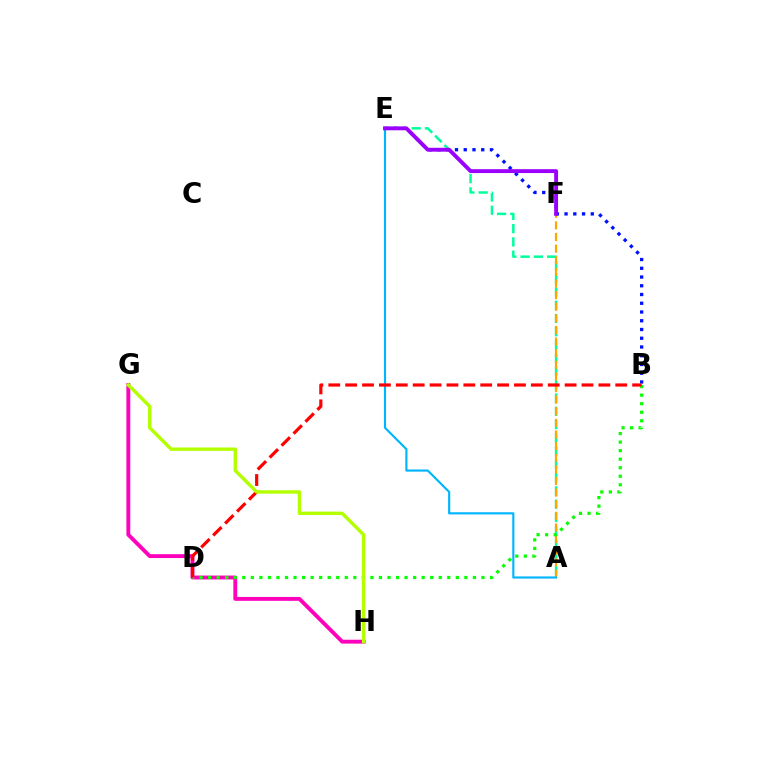{('A', 'E'): [{'color': '#00ff9d', 'line_style': 'dashed', 'thickness': 1.8}, {'color': '#00b5ff', 'line_style': 'solid', 'thickness': 1.55}], ('B', 'E'): [{'color': '#0010ff', 'line_style': 'dotted', 'thickness': 2.38}], ('G', 'H'): [{'color': '#ff00bd', 'line_style': 'solid', 'thickness': 2.79}, {'color': '#b3ff00', 'line_style': 'solid', 'thickness': 2.46}], ('A', 'F'): [{'color': '#ffa500', 'line_style': 'dashed', 'thickness': 1.58}], ('B', 'D'): [{'color': '#08ff00', 'line_style': 'dotted', 'thickness': 2.32}, {'color': '#ff0000', 'line_style': 'dashed', 'thickness': 2.29}], ('E', 'F'): [{'color': '#9b00ff', 'line_style': 'solid', 'thickness': 2.8}]}